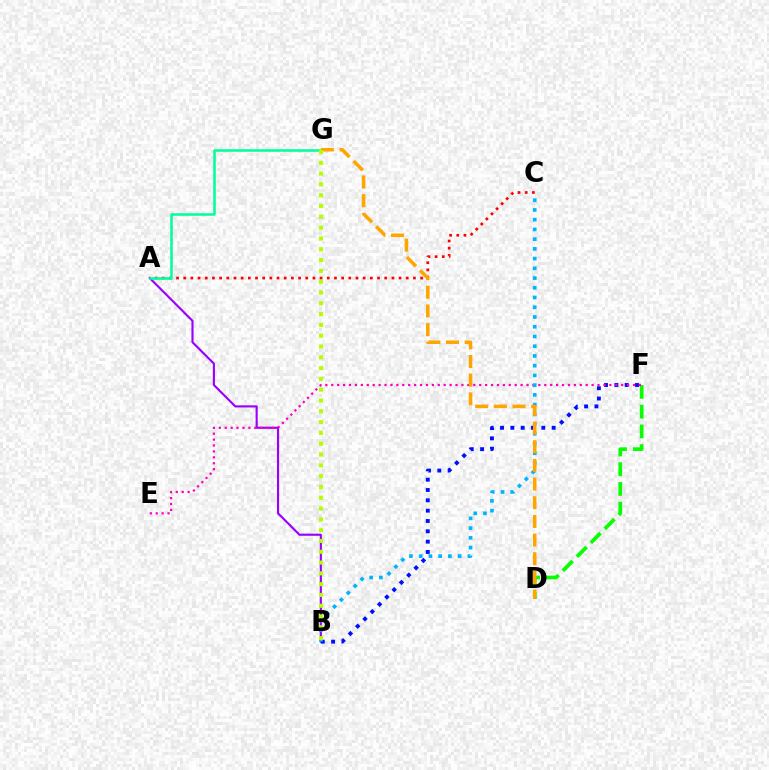{('A', 'C'): [{'color': '#ff0000', 'line_style': 'dotted', 'thickness': 1.95}], ('A', 'B'): [{'color': '#9b00ff', 'line_style': 'solid', 'thickness': 1.54}], ('D', 'F'): [{'color': '#08ff00', 'line_style': 'dashed', 'thickness': 2.68}], ('B', 'F'): [{'color': '#0010ff', 'line_style': 'dotted', 'thickness': 2.81}], ('A', 'G'): [{'color': '#00ff9d', 'line_style': 'solid', 'thickness': 1.83}], ('E', 'F'): [{'color': '#ff00bd', 'line_style': 'dotted', 'thickness': 1.61}], ('B', 'C'): [{'color': '#00b5ff', 'line_style': 'dotted', 'thickness': 2.64}], ('D', 'G'): [{'color': '#ffa500', 'line_style': 'dashed', 'thickness': 2.54}], ('B', 'G'): [{'color': '#b3ff00', 'line_style': 'dotted', 'thickness': 2.94}]}